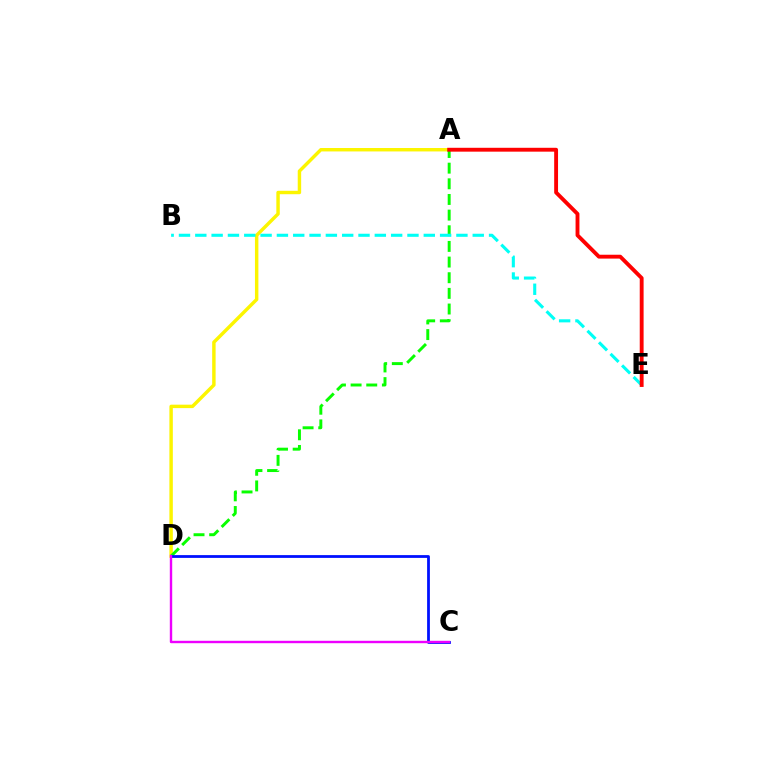{('A', 'D'): [{'color': '#fcf500', 'line_style': 'solid', 'thickness': 2.47}, {'color': '#08ff00', 'line_style': 'dashed', 'thickness': 2.13}], ('B', 'E'): [{'color': '#00fff6', 'line_style': 'dashed', 'thickness': 2.22}], ('A', 'E'): [{'color': '#ff0000', 'line_style': 'solid', 'thickness': 2.78}], ('C', 'D'): [{'color': '#0010ff', 'line_style': 'solid', 'thickness': 2.0}, {'color': '#ee00ff', 'line_style': 'solid', 'thickness': 1.73}]}